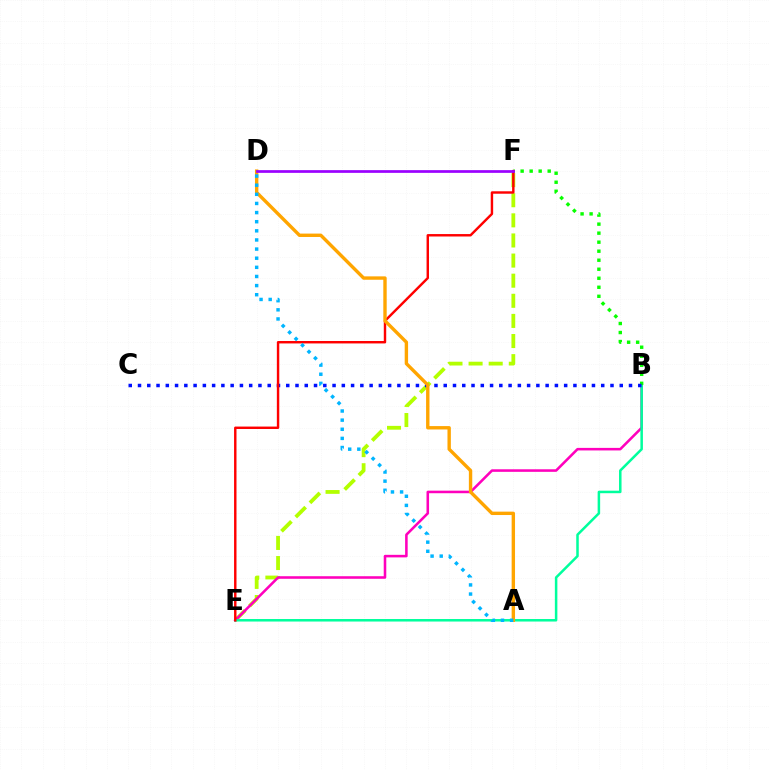{('E', 'F'): [{'color': '#b3ff00', 'line_style': 'dashed', 'thickness': 2.73}, {'color': '#ff0000', 'line_style': 'solid', 'thickness': 1.75}], ('B', 'E'): [{'color': '#ff00bd', 'line_style': 'solid', 'thickness': 1.84}, {'color': '#00ff9d', 'line_style': 'solid', 'thickness': 1.81}], ('B', 'F'): [{'color': '#08ff00', 'line_style': 'dotted', 'thickness': 2.45}], ('B', 'C'): [{'color': '#0010ff', 'line_style': 'dotted', 'thickness': 2.52}], ('A', 'D'): [{'color': '#ffa500', 'line_style': 'solid', 'thickness': 2.44}, {'color': '#00b5ff', 'line_style': 'dotted', 'thickness': 2.48}], ('D', 'F'): [{'color': '#9b00ff', 'line_style': 'solid', 'thickness': 1.95}]}